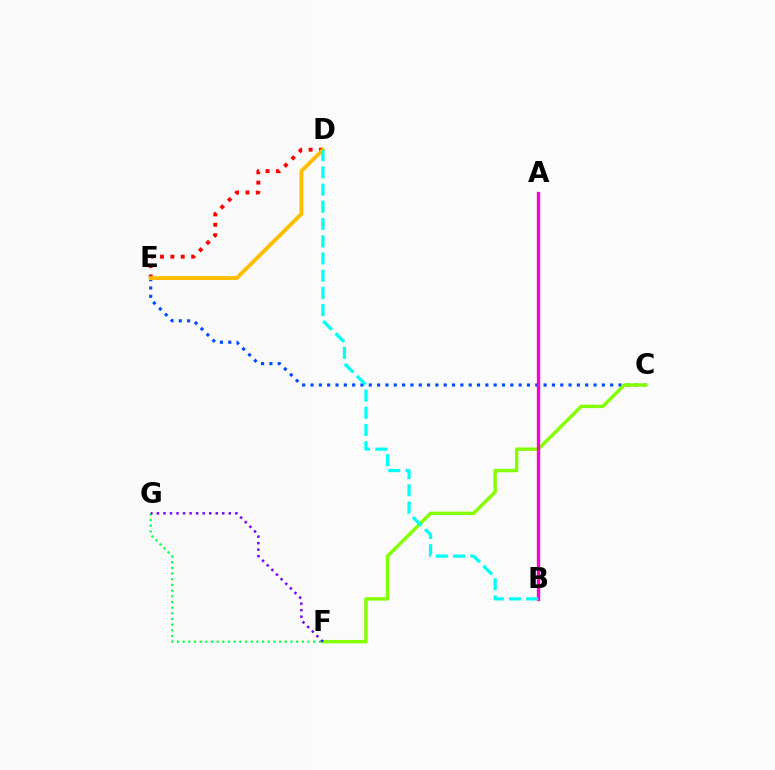{('D', 'E'): [{'color': '#ff0000', 'line_style': 'dotted', 'thickness': 2.82}, {'color': '#ffbd00', 'line_style': 'solid', 'thickness': 2.78}], ('F', 'G'): [{'color': '#00ff39', 'line_style': 'dotted', 'thickness': 1.54}, {'color': '#7200ff', 'line_style': 'dotted', 'thickness': 1.78}], ('C', 'E'): [{'color': '#004bff', 'line_style': 'dotted', 'thickness': 2.26}], ('C', 'F'): [{'color': '#84ff00', 'line_style': 'solid', 'thickness': 2.47}], ('A', 'B'): [{'color': '#ff00cf', 'line_style': 'solid', 'thickness': 2.4}], ('B', 'D'): [{'color': '#00fff6', 'line_style': 'dashed', 'thickness': 2.34}]}